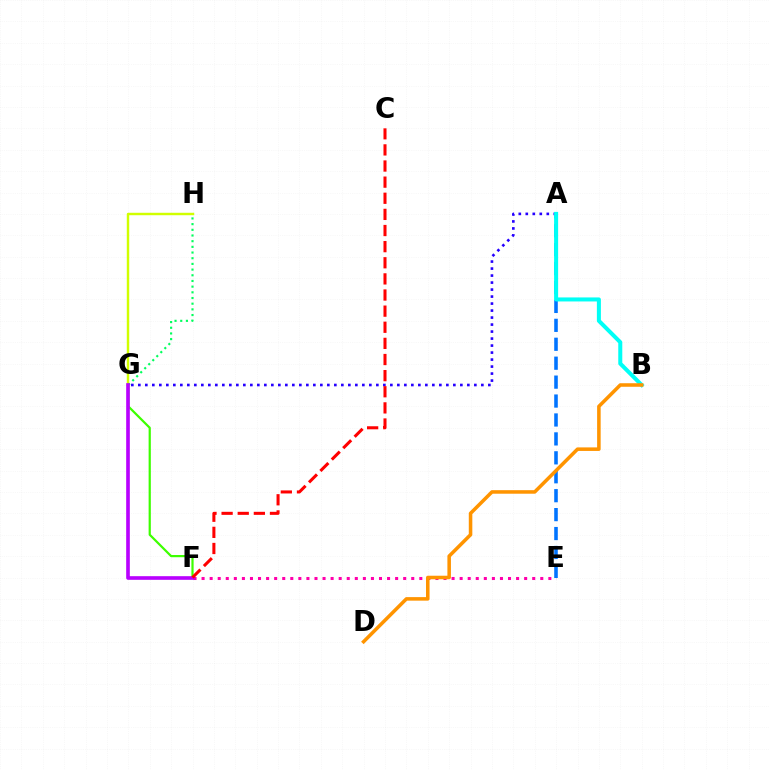{('E', 'F'): [{'color': '#ff00ac', 'line_style': 'dotted', 'thickness': 2.19}], ('G', 'H'): [{'color': '#d1ff00', 'line_style': 'solid', 'thickness': 1.76}, {'color': '#00ff5c', 'line_style': 'dotted', 'thickness': 1.54}], ('A', 'E'): [{'color': '#0074ff', 'line_style': 'dashed', 'thickness': 2.57}], ('A', 'G'): [{'color': '#2500ff', 'line_style': 'dotted', 'thickness': 1.9}], ('A', 'B'): [{'color': '#00fff6', 'line_style': 'solid', 'thickness': 2.9}], ('B', 'D'): [{'color': '#ff9400', 'line_style': 'solid', 'thickness': 2.55}], ('F', 'G'): [{'color': '#3dff00', 'line_style': 'solid', 'thickness': 1.59}, {'color': '#b900ff', 'line_style': 'solid', 'thickness': 2.62}], ('C', 'F'): [{'color': '#ff0000', 'line_style': 'dashed', 'thickness': 2.19}]}